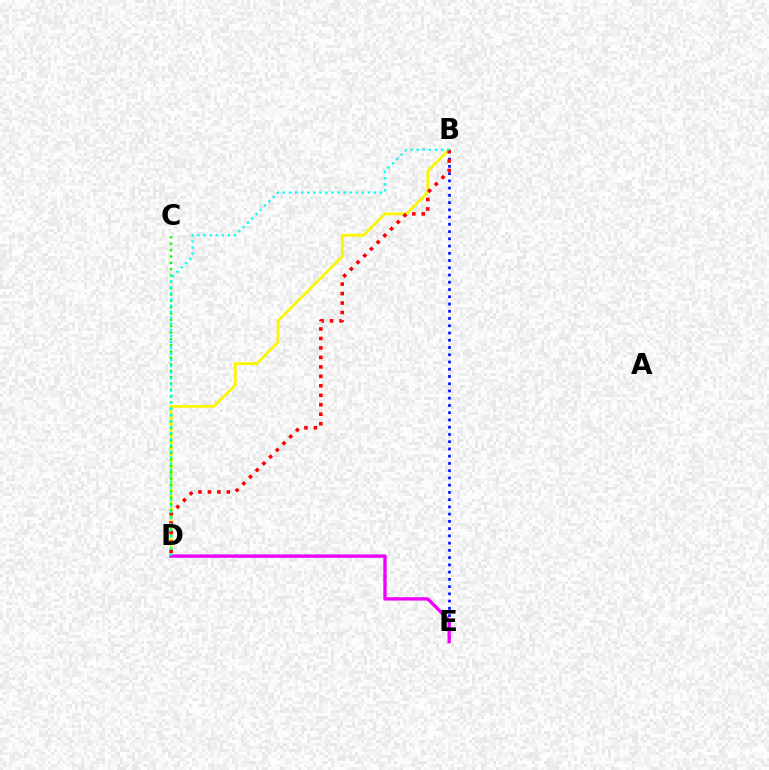{('B', 'D'): [{'color': '#fcf500', 'line_style': 'solid', 'thickness': 1.98}, {'color': '#ff0000', 'line_style': 'dotted', 'thickness': 2.57}, {'color': '#00fff6', 'line_style': 'dotted', 'thickness': 1.65}], ('B', 'E'): [{'color': '#0010ff', 'line_style': 'dotted', 'thickness': 1.97}], ('C', 'D'): [{'color': '#08ff00', 'line_style': 'dotted', 'thickness': 1.72}], ('D', 'E'): [{'color': '#ee00ff', 'line_style': 'solid', 'thickness': 2.41}]}